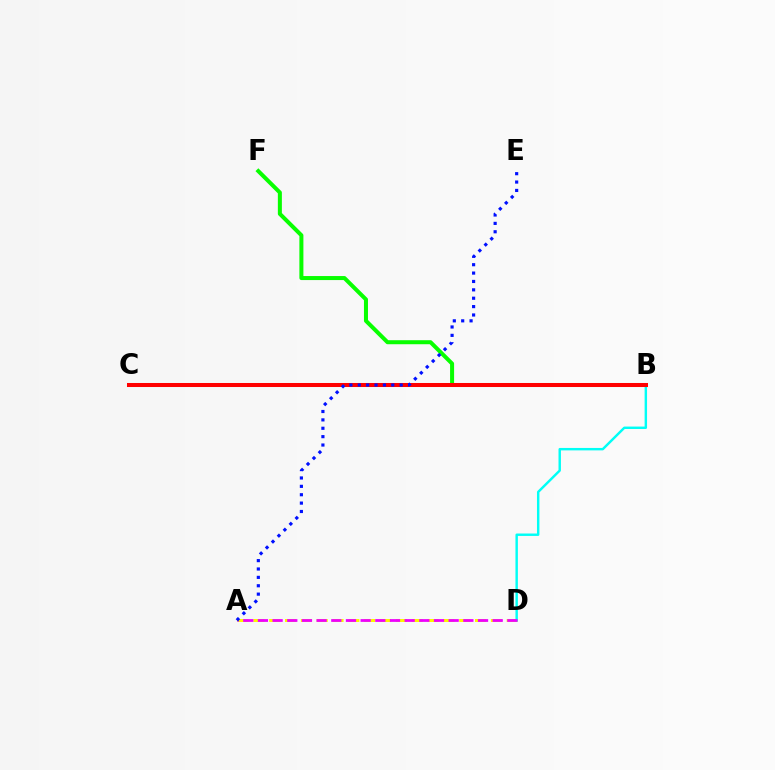{('A', 'D'): [{'color': '#fcf500', 'line_style': 'dashed', 'thickness': 2.15}, {'color': '#ee00ff', 'line_style': 'dashed', 'thickness': 1.99}], ('B', 'D'): [{'color': '#00fff6', 'line_style': 'solid', 'thickness': 1.75}], ('B', 'F'): [{'color': '#08ff00', 'line_style': 'solid', 'thickness': 2.89}], ('B', 'C'): [{'color': '#ff0000', 'line_style': 'solid', 'thickness': 2.9}], ('A', 'E'): [{'color': '#0010ff', 'line_style': 'dotted', 'thickness': 2.28}]}